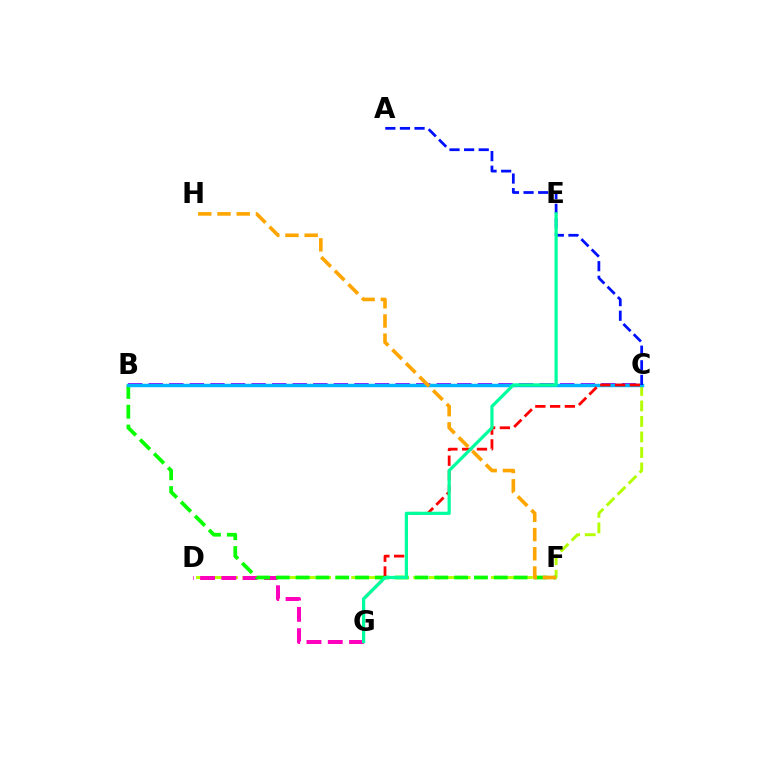{('C', 'D'): [{'color': '#b3ff00', 'line_style': 'dashed', 'thickness': 2.11}], ('D', 'G'): [{'color': '#ff00bd', 'line_style': 'dashed', 'thickness': 2.89}], ('B', 'F'): [{'color': '#08ff00', 'line_style': 'dashed', 'thickness': 2.69}], ('B', 'C'): [{'color': '#9b00ff', 'line_style': 'dashed', 'thickness': 2.79}, {'color': '#00b5ff', 'line_style': 'solid', 'thickness': 2.48}], ('C', 'G'): [{'color': '#ff0000', 'line_style': 'dashed', 'thickness': 2.01}], ('A', 'C'): [{'color': '#0010ff', 'line_style': 'dashed', 'thickness': 1.98}], ('F', 'H'): [{'color': '#ffa500', 'line_style': 'dashed', 'thickness': 2.61}], ('E', 'G'): [{'color': '#00ff9d', 'line_style': 'solid', 'thickness': 2.31}]}